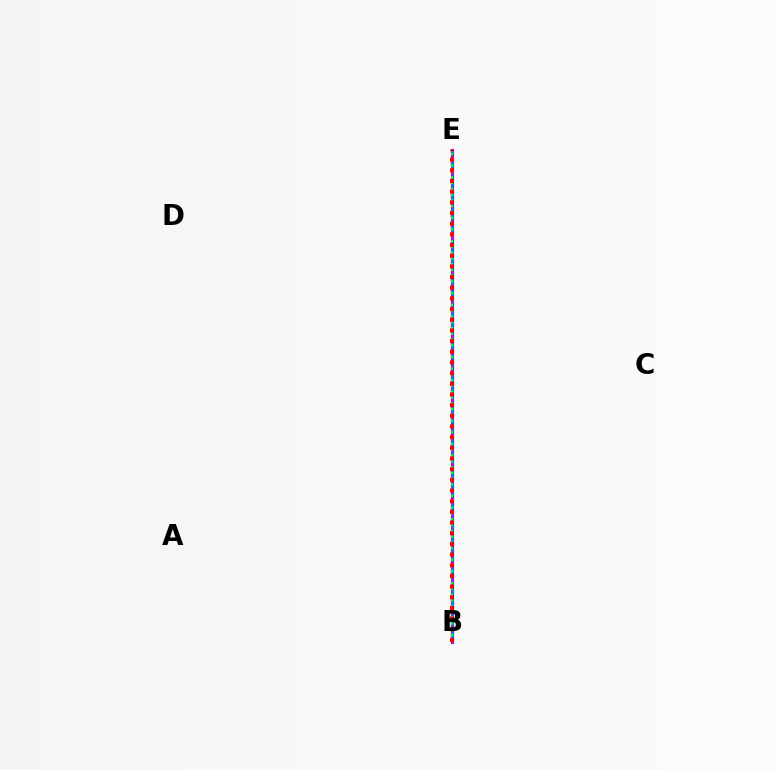{('B', 'E'): [{'color': '#d1ff00', 'line_style': 'solid', 'thickness': 1.62}, {'color': '#b900ff', 'line_style': 'solid', 'thickness': 2.27}, {'color': '#0074ff', 'line_style': 'dashed', 'thickness': 2.21}, {'color': '#00ff5c', 'line_style': 'dotted', 'thickness': 1.57}, {'color': '#ff0000', 'line_style': 'dotted', 'thickness': 2.9}]}